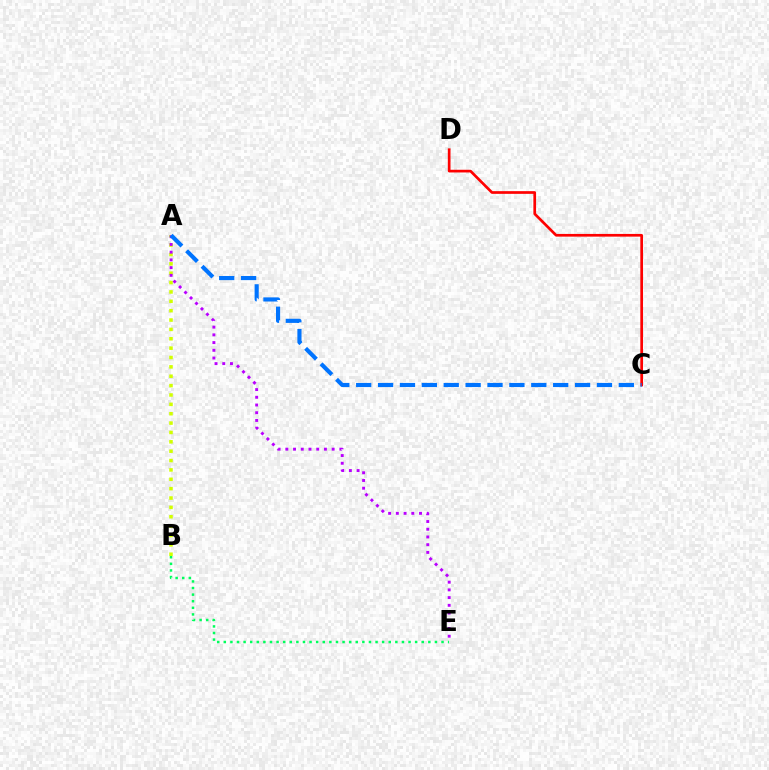{('C', 'D'): [{'color': '#ff0000', 'line_style': 'solid', 'thickness': 1.94}], ('A', 'B'): [{'color': '#d1ff00', 'line_style': 'dotted', 'thickness': 2.55}], ('A', 'E'): [{'color': '#b900ff', 'line_style': 'dotted', 'thickness': 2.1}], ('A', 'C'): [{'color': '#0074ff', 'line_style': 'dashed', 'thickness': 2.97}], ('B', 'E'): [{'color': '#00ff5c', 'line_style': 'dotted', 'thickness': 1.79}]}